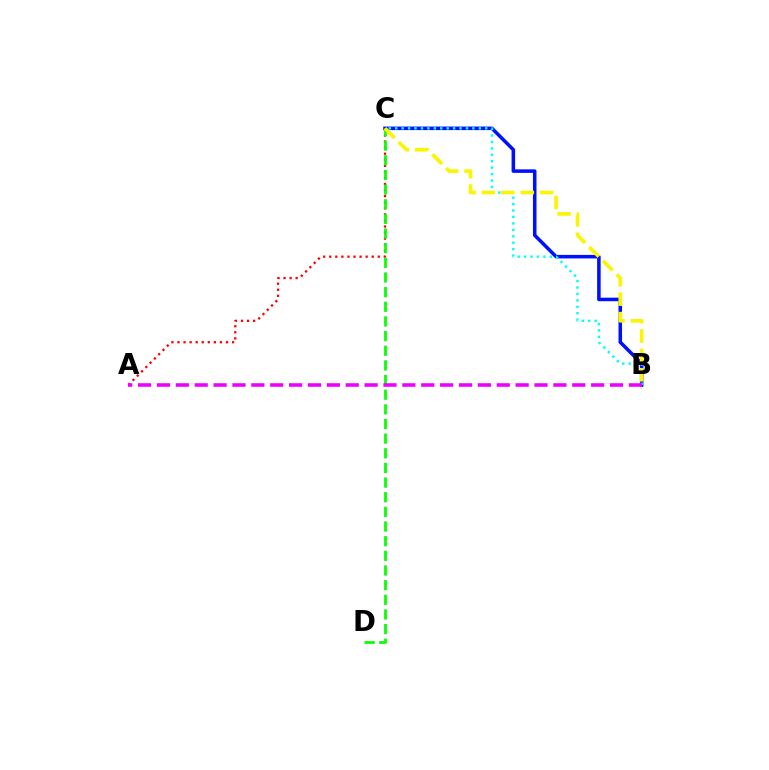{('B', 'C'): [{'color': '#0010ff', 'line_style': 'solid', 'thickness': 2.55}, {'color': '#00fff6', 'line_style': 'dotted', 'thickness': 1.75}, {'color': '#fcf500', 'line_style': 'dashed', 'thickness': 2.64}], ('A', 'C'): [{'color': '#ff0000', 'line_style': 'dotted', 'thickness': 1.65}], ('C', 'D'): [{'color': '#08ff00', 'line_style': 'dashed', 'thickness': 1.99}], ('A', 'B'): [{'color': '#ee00ff', 'line_style': 'dashed', 'thickness': 2.56}]}